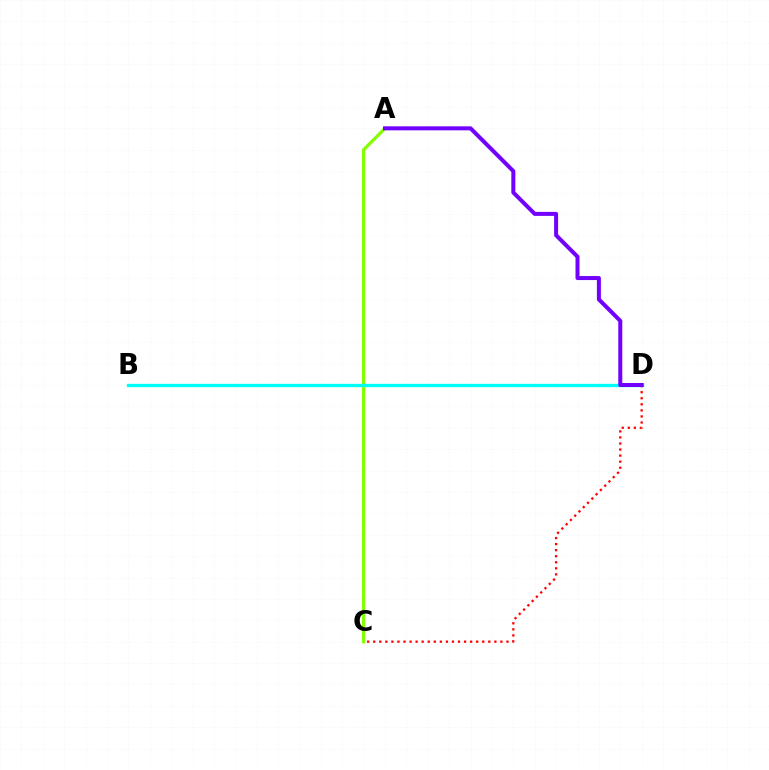{('C', 'D'): [{'color': '#ff0000', 'line_style': 'dotted', 'thickness': 1.65}], ('A', 'C'): [{'color': '#84ff00', 'line_style': 'solid', 'thickness': 2.32}], ('B', 'D'): [{'color': '#00fff6', 'line_style': 'solid', 'thickness': 2.4}], ('A', 'D'): [{'color': '#7200ff', 'line_style': 'solid', 'thickness': 2.89}]}